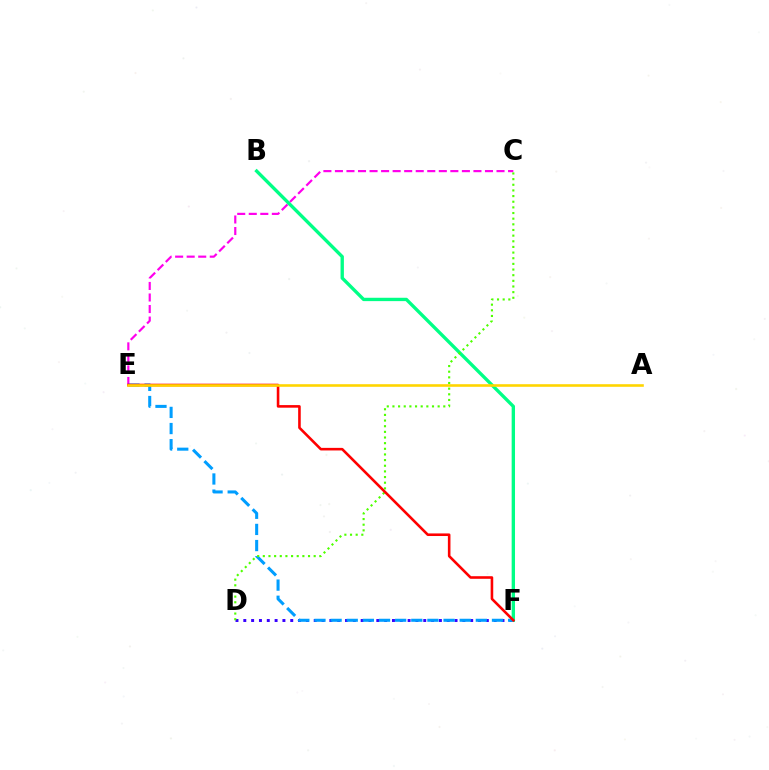{('C', 'E'): [{'color': '#ff00ed', 'line_style': 'dashed', 'thickness': 1.57}], ('D', 'F'): [{'color': '#3700ff', 'line_style': 'dotted', 'thickness': 2.13}], ('B', 'F'): [{'color': '#00ff86', 'line_style': 'solid', 'thickness': 2.41}], ('E', 'F'): [{'color': '#009eff', 'line_style': 'dashed', 'thickness': 2.19}, {'color': '#ff0000', 'line_style': 'solid', 'thickness': 1.87}], ('C', 'D'): [{'color': '#4fff00', 'line_style': 'dotted', 'thickness': 1.54}], ('A', 'E'): [{'color': '#ffd500', 'line_style': 'solid', 'thickness': 1.87}]}